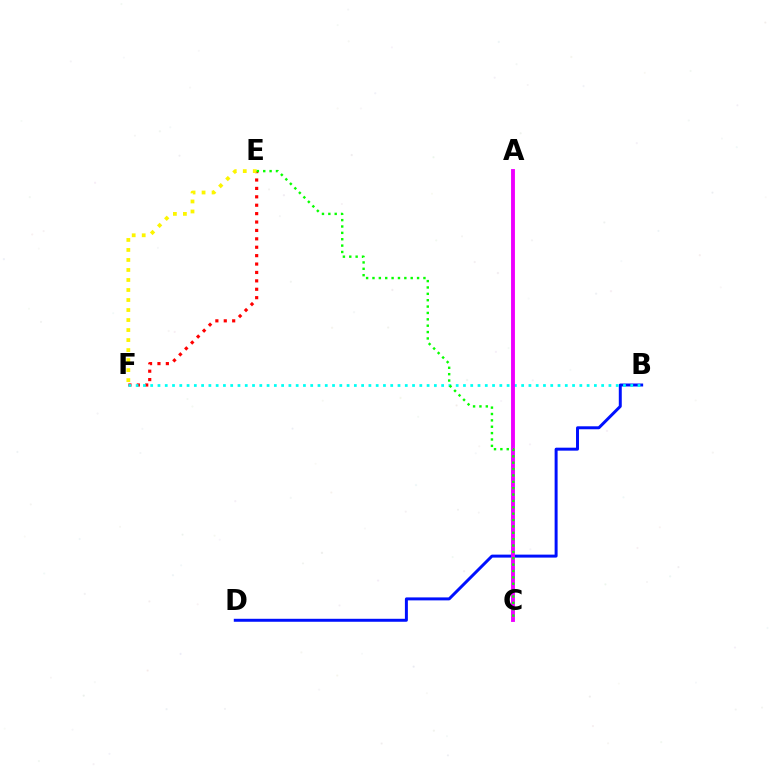{('B', 'D'): [{'color': '#0010ff', 'line_style': 'solid', 'thickness': 2.14}], ('E', 'F'): [{'color': '#ff0000', 'line_style': 'dotted', 'thickness': 2.28}, {'color': '#fcf500', 'line_style': 'dotted', 'thickness': 2.72}], ('B', 'F'): [{'color': '#00fff6', 'line_style': 'dotted', 'thickness': 1.98}], ('A', 'C'): [{'color': '#ee00ff', 'line_style': 'solid', 'thickness': 2.79}], ('C', 'E'): [{'color': '#08ff00', 'line_style': 'dotted', 'thickness': 1.73}]}